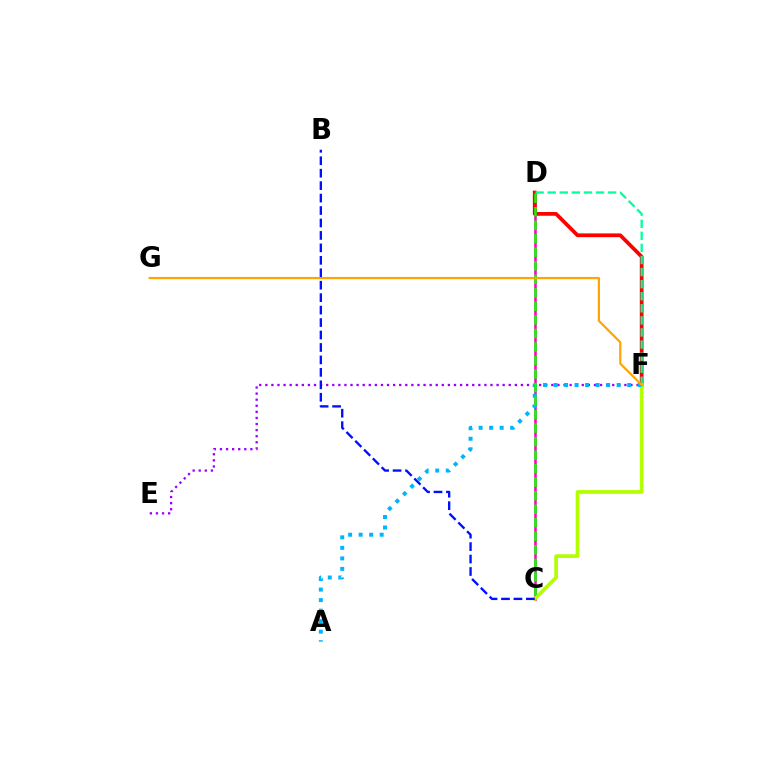{('E', 'F'): [{'color': '#9b00ff', 'line_style': 'dotted', 'thickness': 1.65}], ('C', 'D'): [{'color': '#ff00bd', 'line_style': 'solid', 'thickness': 1.84}, {'color': '#08ff00', 'line_style': 'dashed', 'thickness': 1.84}], ('D', 'F'): [{'color': '#ff0000', 'line_style': 'solid', 'thickness': 2.69}, {'color': '#00ff9d', 'line_style': 'dashed', 'thickness': 1.64}], ('C', 'F'): [{'color': '#b3ff00', 'line_style': 'solid', 'thickness': 2.66}], ('A', 'F'): [{'color': '#00b5ff', 'line_style': 'dotted', 'thickness': 2.86}], ('F', 'G'): [{'color': '#ffa500', 'line_style': 'solid', 'thickness': 1.6}], ('B', 'C'): [{'color': '#0010ff', 'line_style': 'dashed', 'thickness': 1.69}]}